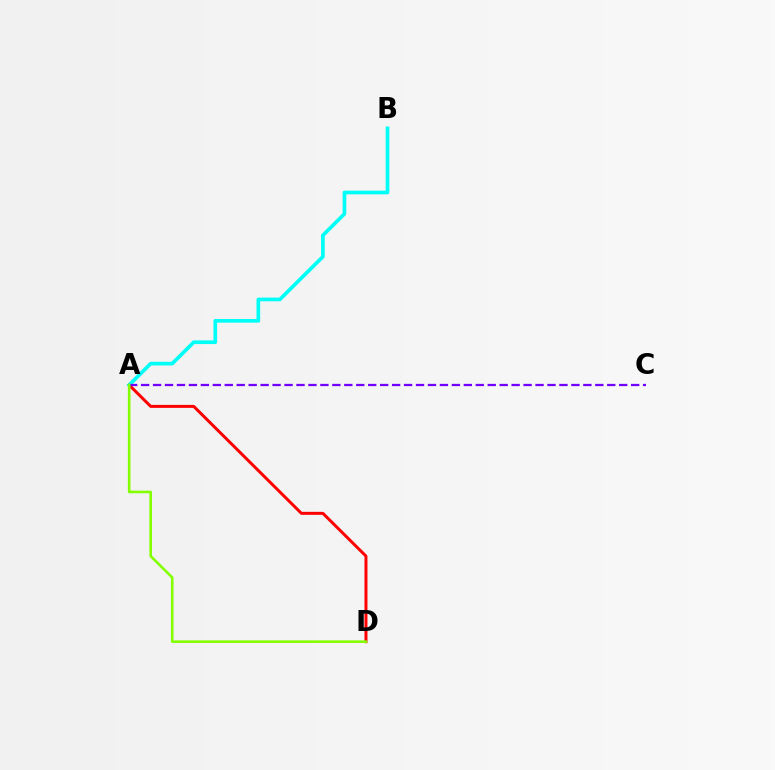{('A', 'D'): [{'color': '#ff0000', 'line_style': 'solid', 'thickness': 2.15}, {'color': '#84ff00', 'line_style': 'solid', 'thickness': 1.88}], ('A', 'B'): [{'color': '#00fff6', 'line_style': 'solid', 'thickness': 2.65}], ('A', 'C'): [{'color': '#7200ff', 'line_style': 'dashed', 'thickness': 1.62}]}